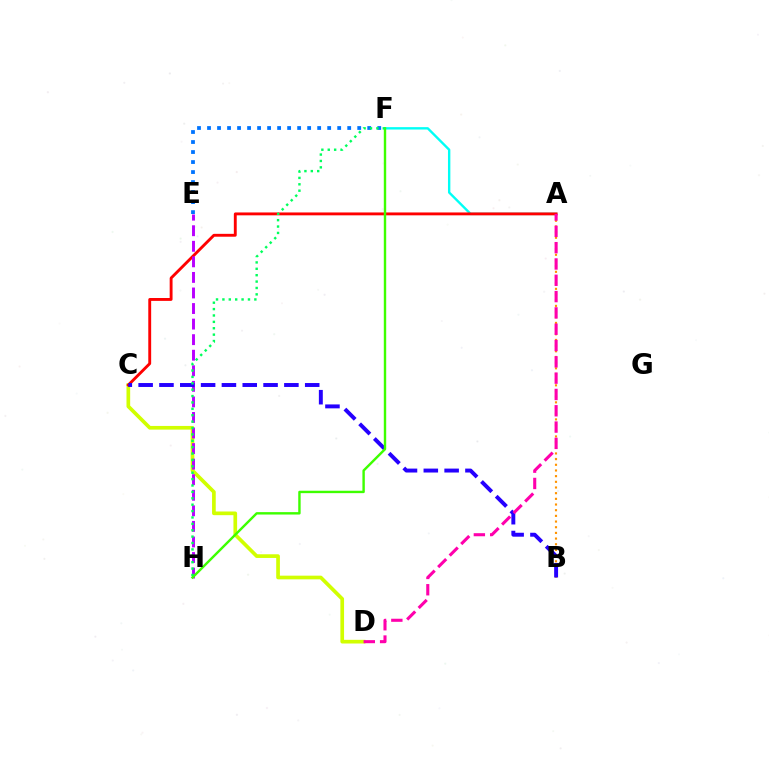{('C', 'D'): [{'color': '#d1ff00', 'line_style': 'solid', 'thickness': 2.65}], ('E', 'F'): [{'color': '#0074ff', 'line_style': 'dotted', 'thickness': 2.72}], ('A', 'F'): [{'color': '#00fff6', 'line_style': 'solid', 'thickness': 1.72}], ('A', 'C'): [{'color': '#ff0000', 'line_style': 'solid', 'thickness': 2.07}], ('E', 'H'): [{'color': '#b900ff', 'line_style': 'dashed', 'thickness': 2.11}], ('A', 'B'): [{'color': '#ff9400', 'line_style': 'dotted', 'thickness': 1.54}], ('B', 'C'): [{'color': '#2500ff', 'line_style': 'dashed', 'thickness': 2.83}], ('A', 'D'): [{'color': '#ff00ac', 'line_style': 'dashed', 'thickness': 2.22}], ('F', 'H'): [{'color': '#3dff00', 'line_style': 'solid', 'thickness': 1.73}, {'color': '#00ff5c', 'line_style': 'dotted', 'thickness': 1.74}]}